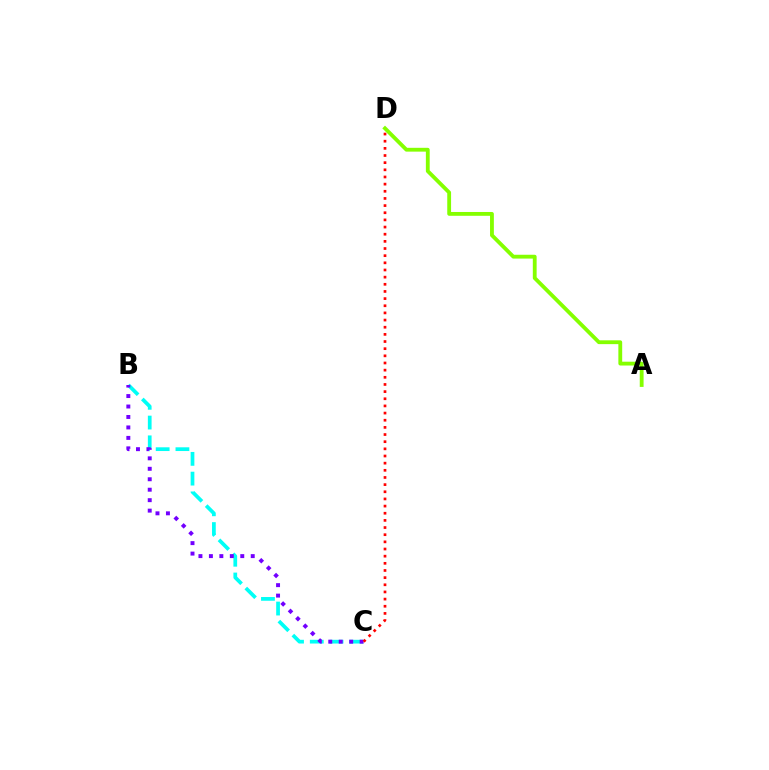{('B', 'C'): [{'color': '#00fff6', 'line_style': 'dashed', 'thickness': 2.69}, {'color': '#7200ff', 'line_style': 'dotted', 'thickness': 2.84}], ('C', 'D'): [{'color': '#ff0000', 'line_style': 'dotted', 'thickness': 1.94}], ('A', 'D'): [{'color': '#84ff00', 'line_style': 'solid', 'thickness': 2.75}]}